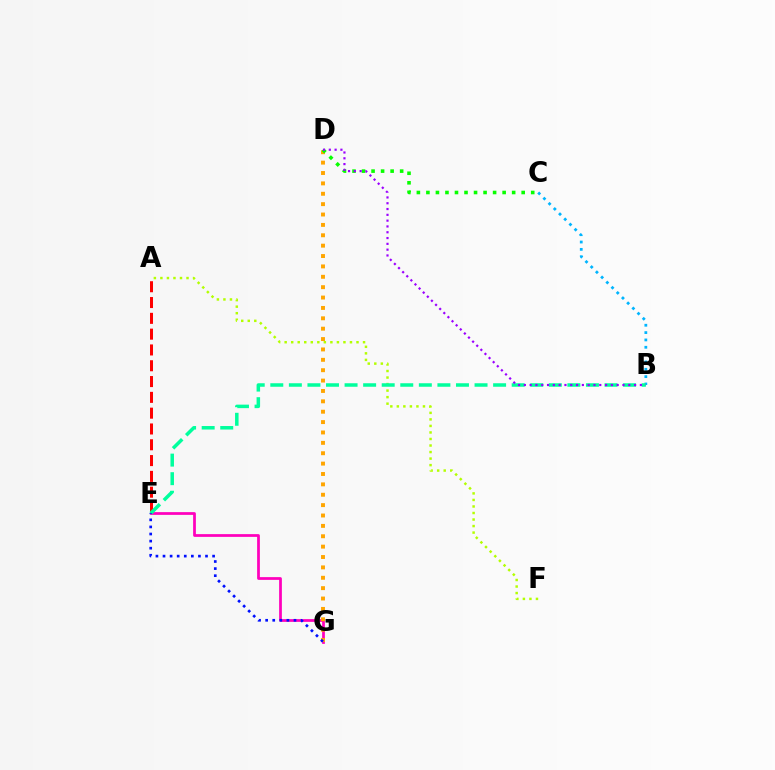{('A', 'E'): [{'color': '#ff0000', 'line_style': 'dashed', 'thickness': 2.15}], ('E', 'G'): [{'color': '#ff00bd', 'line_style': 'solid', 'thickness': 1.98}, {'color': '#0010ff', 'line_style': 'dotted', 'thickness': 1.92}], ('D', 'G'): [{'color': '#ffa500', 'line_style': 'dotted', 'thickness': 2.82}], ('C', 'D'): [{'color': '#08ff00', 'line_style': 'dotted', 'thickness': 2.59}], ('B', 'C'): [{'color': '#00b5ff', 'line_style': 'dotted', 'thickness': 1.99}], ('A', 'F'): [{'color': '#b3ff00', 'line_style': 'dotted', 'thickness': 1.77}], ('B', 'E'): [{'color': '#00ff9d', 'line_style': 'dashed', 'thickness': 2.52}], ('B', 'D'): [{'color': '#9b00ff', 'line_style': 'dotted', 'thickness': 1.58}]}